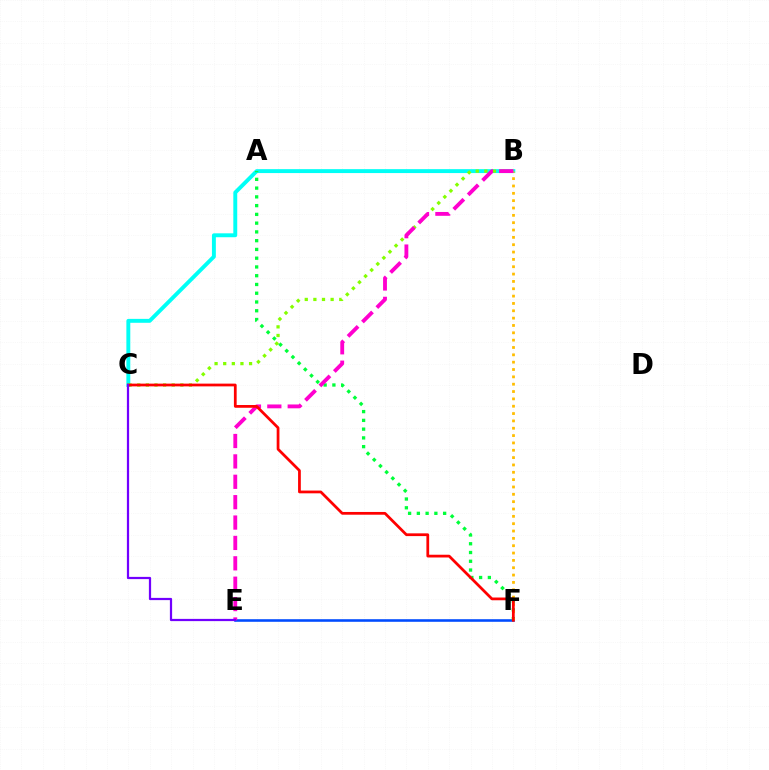{('B', 'C'): [{'color': '#00fff6', 'line_style': 'solid', 'thickness': 2.82}, {'color': '#84ff00', 'line_style': 'dotted', 'thickness': 2.34}], ('E', 'F'): [{'color': '#004bff', 'line_style': 'solid', 'thickness': 1.86}], ('A', 'F'): [{'color': '#00ff39', 'line_style': 'dotted', 'thickness': 2.38}], ('B', 'F'): [{'color': '#ffbd00', 'line_style': 'dotted', 'thickness': 1.99}], ('B', 'E'): [{'color': '#ff00cf', 'line_style': 'dashed', 'thickness': 2.77}], ('C', 'F'): [{'color': '#ff0000', 'line_style': 'solid', 'thickness': 1.98}], ('C', 'E'): [{'color': '#7200ff', 'line_style': 'solid', 'thickness': 1.61}]}